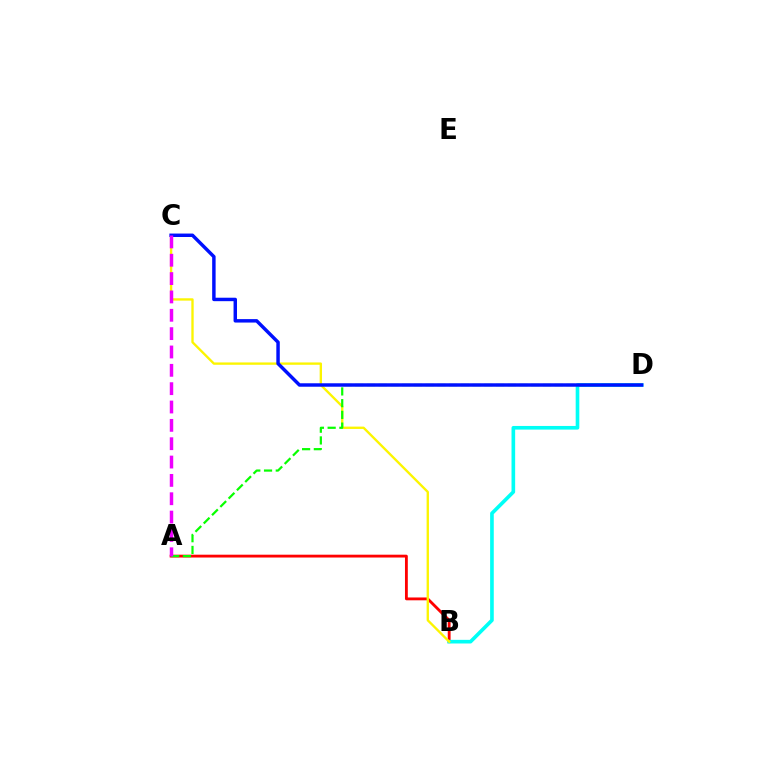{('A', 'B'): [{'color': '#ff0000', 'line_style': 'solid', 'thickness': 2.04}], ('B', 'D'): [{'color': '#00fff6', 'line_style': 'solid', 'thickness': 2.62}], ('B', 'C'): [{'color': '#fcf500', 'line_style': 'solid', 'thickness': 1.69}], ('A', 'D'): [{'color': '#08ff00', 'line_style': 'dashed', 'thickness': 1.59}], ('C', 'D'): [{'color': '#0010ff', 'line_style': 'solid', 'thickness': 2.49}], ('A', 'C'): [{'color': '#ee00ff', 'line_style': 'dashed', 'thickness': 2.49}]}